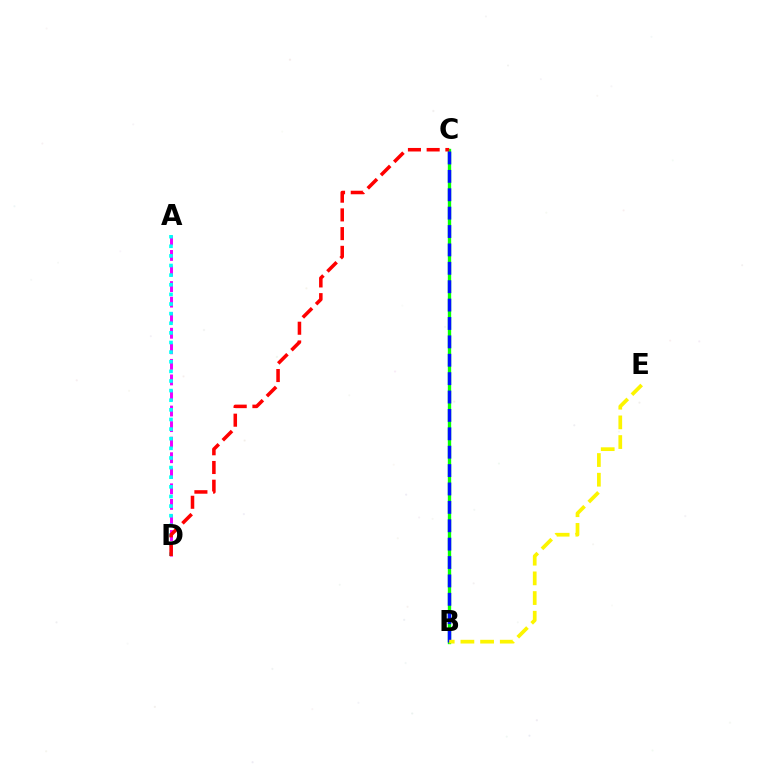{('A', 'D'): [{'color': '#ee00ff', 'line_style': 'dashed', 'thickness': 2.11}, {'color': '#00fff6', 'line_style': 'dotted', 'thickness': 2.61}], ('B', 'C'): [{'color': '#08ff00', 'line_style': 'solid', 'thickness': 2.42}, {'color': '#0010ff', 'line_style': 'dashed', 'thickness': 2.5}], ('C', 'D'): [{'color': '#ff0000', 'line_style': 'dashed', 'thickness': 2.54}], ('B', 'E'): [{'color': '#fcf500', 'line_style': 'dashed', 'thickness': 2.67}]}